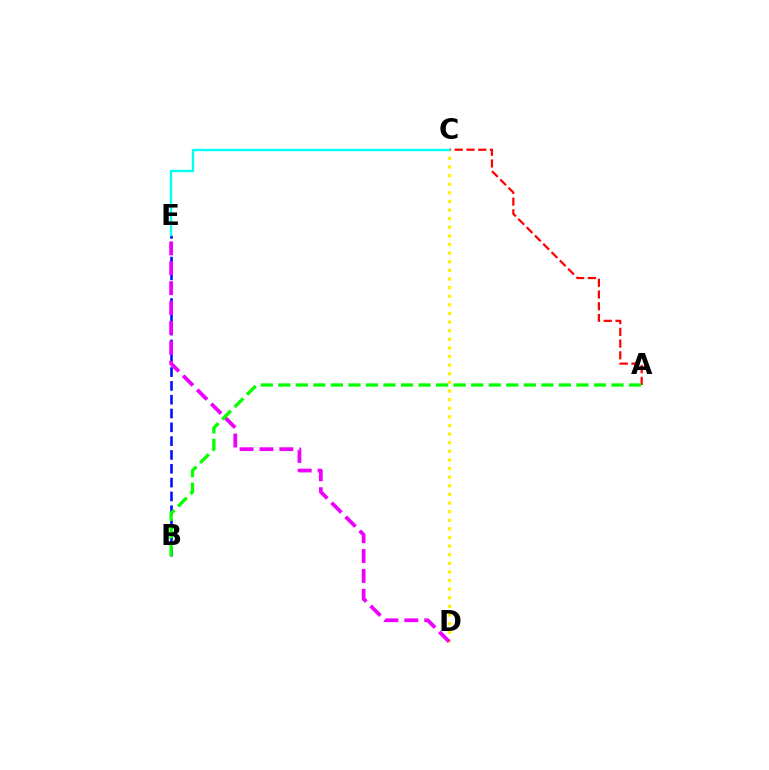{('B', 'E'): [{'color': '#0010ff', 'line_style': 'dashed', 'thickness': 1.88}], ('A', 'C'): [{'color': '#ff0000', 'line_style': 'dashed', 'thickness': 1.6}], ('C', 'D'): [{'color': '#fcf500', 'line_style': 'dotted', 'thickness': 2.34}], ('D', 'E'): [{'color': '#ee00ff', 'line_style': 'dashed', 'thickness': 2.7}], ('C', 'E'): [{'color': '#00fff6', 'line_style': 'solid', 'thickness': 1.7}], ('A', 'B'): [{'color': '#08ff00', 'line_style': 'dashed', 'thickness': 2.38}]}